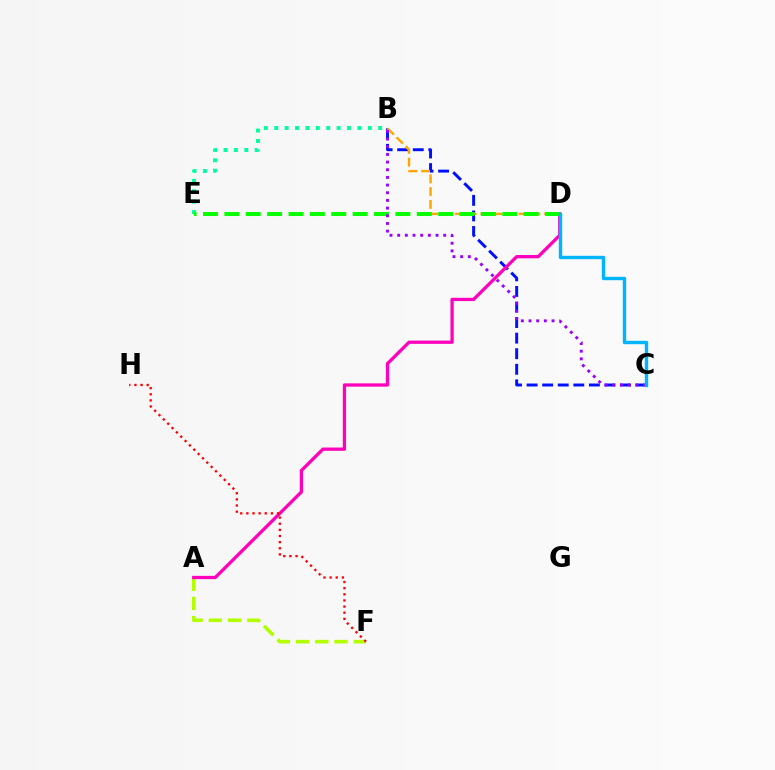{('A', 'F'): [{'color': '#b3ff00', 'line_style': 'dashed', 'thickness': 2.61}], ('B', 'E'): [{'color': '#00ff9d', 'line_style': 'dotted', 'thickness': 2.82}], ('B', 'C'): [{'color': '#0010ff', 'line_style': 'dashed', 'thickness': 2.12}, {'color': '#9b00ff', 'line_style': 'dotted', 'thickness': 2.08}], ('A', 'D'): [{'color': '#ff00bd', 'line_style': 'solid', 'thickness': 2.36}], ('B', 'D'): [{'color': '#ffa500', 'line_style': 'dashed', 'thickness': 1.73}], ('D', 'E'): [{'color': '#08ff00', 'line_style': 'dashed', 'thickness': 2.9}], ('F', 'H'): [{'color': '#ff0000', 'line_style': 'dotted', 'thickness': 1.67}], ('C', 'D'): [{'color': '#00b5ff', 'line_style': 'solid', 'thickness': 2.44}]}